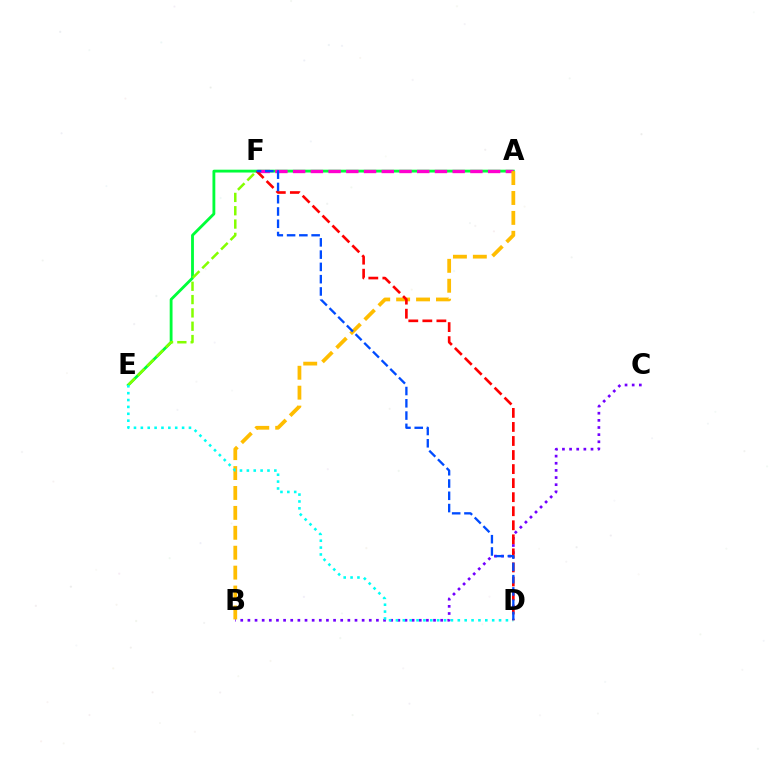{('B', 'C'): [{'color': '#7200ff', 'line_style': 'dotted', 'thickness': 1.94}], ('A', 'E'): [{'color': '#00ff39', 'line_style': 'solid', 'thickness': 2.04}], ('A', 'F'): [{'color': '#ff00cf', 'line_style': 'dashed', 'thickness': 2.41}], ('A', 'B'): [{'color': '#ffbd00', 'line_style': 'dashed', 'thickness': 2.71}], ('E', 'F'): [{'color': '#84ff00', 'line_style': 'dashed', 'thickness': 1.81}], ('D', 'E'): [{'color': '#00fff6', 'line_style': 'dotted', 'thickness': 1.87}], ('D', 'F'): [{'color': '#ff0000', 'line_style': 'dashed', 'thickness': 1.91}, {'color': '#004bff', 'line_style': 'dashed', 'thickness': 1.67}]}